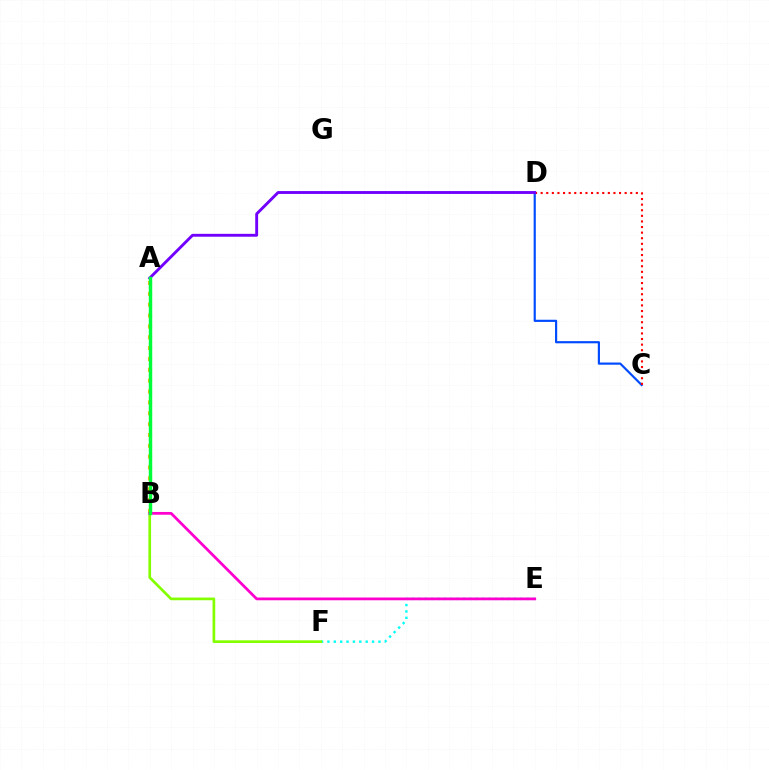{('A', 'B'): [{'color': '#ffbd00', 'line_style': 'dotted', 'thickness': 2.95}, {'color': '#00ff39', 'line_style': 'solid', 'thickness': 2.47}], ('E', 'F'): [{'color': '#00fff6', 'line_style': 'dotted', 'thickness': 1.73}], ('B', 'F'): [{'color': '#84ff00', 'line_style': 'solid', 'thickness': 1.94}], ('C', 'D'): [{'color': '#004bff', 'line_style': 'solid', 'thickness': 1.57}, {'color': '#ff0000', 'line_style': 'dotted', 'thickness': 1.52}], ('B', 'E'): [{'color': '#ff00cf', 'line_style': 'solid', 'thickness': 1.99}], ('A', 'D'): [{'color': '#7200ff', 'line_style': 'solid', 'thickness': 2.07}]}